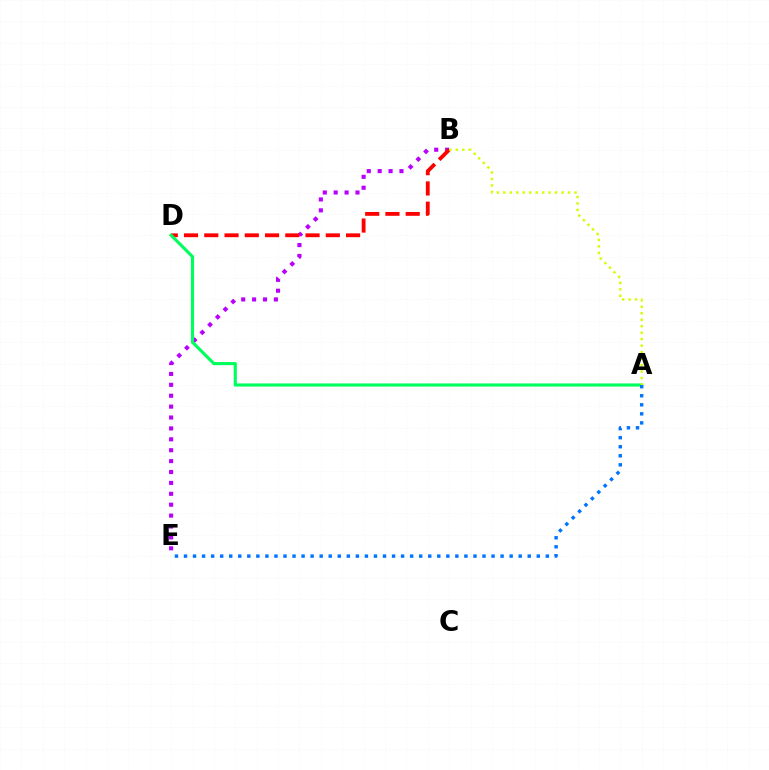{('B', 'E'): [{'color': '#b900ff', 'line_style': 'dotted', 'thickness': 2.96}], ('B', 'D'): [{'color': '#ff0000', 'line_style': 'dashed', 'thickness': 2.75}], ('A', 'D'): [{'color': '#00ff5c', 'line_style': 'solid', 'thickness': 2.26}], ('A', 'B'): [{'color': '#d1ff00', 'line_style': 'dotted', 'thickness': 1.76}], ('A', 'E'): [{'color': '#0074ff', 'line_style': 'dotted', 'thickness': 2.46}]}